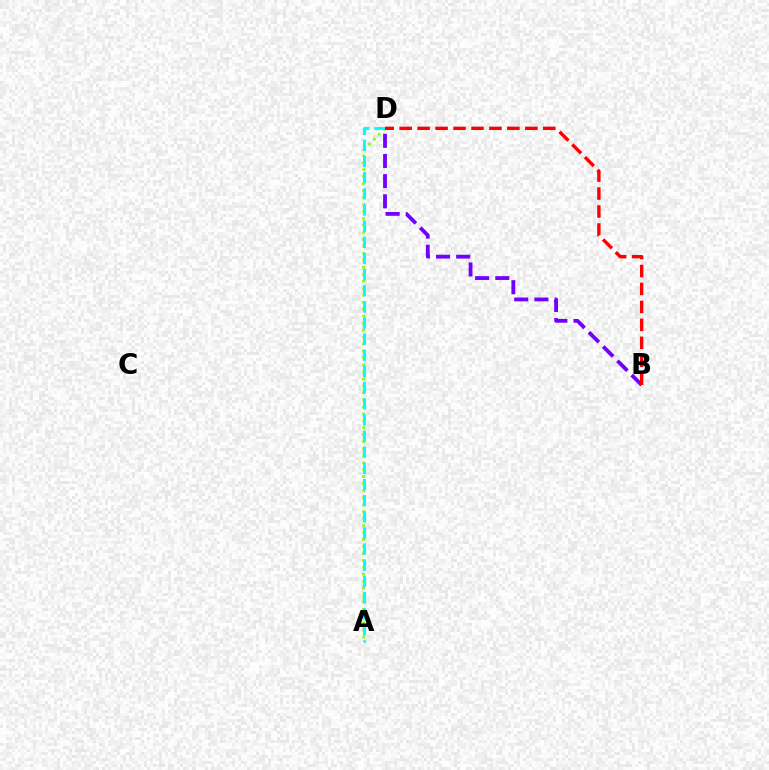{('A', 'D'): [{'color': '#84ff00', 'line_style': 'dotted', 'thickness': 1.9}, {'color': '#00fff6', 'line_style': 'dashed', 'thickness': 2.19}], ('B', 'D'): [{'color': '#7200ff', 'line_style': 'dashed', 'thickness': 2.74}, {'color': '#ff0000', 'line_style': 'dashed', 'thickness': 2.44}]}